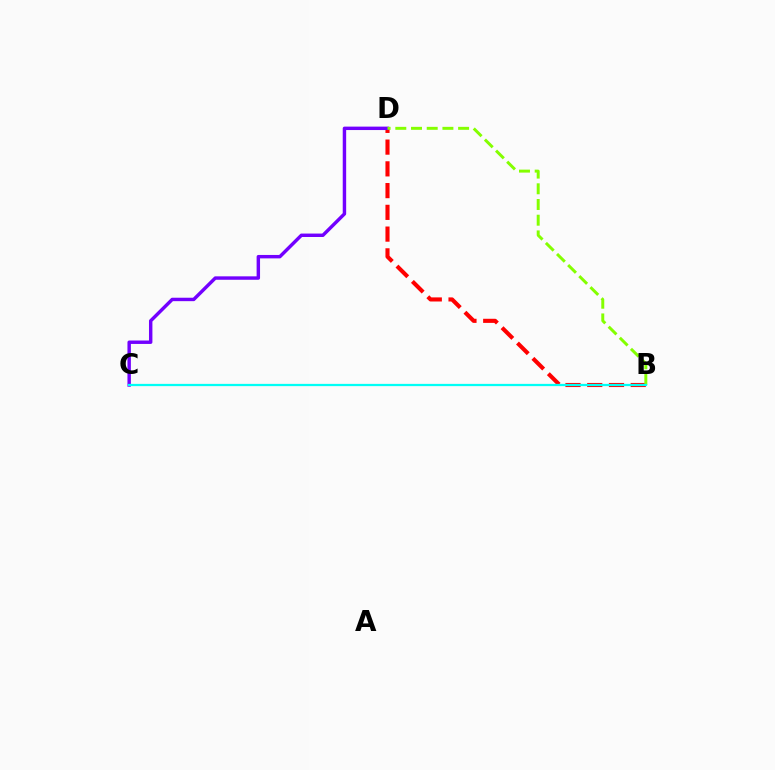{('B', 'D'): [{'color': '#ff0000', 'line_style': 'dashed', 'thickness': 2.95}, {'color': '#84ff00', 'line_style': 'dashed', 'thickness': 2.13}], ('C', 'D'): [{'color': '#7200ff', 'line_style': 'solid', 'thickness': 2.47}], ('B', 'C'): [{'color': '#00fff6', 'line_style': 'solid', 'thickness': 1.62}]}